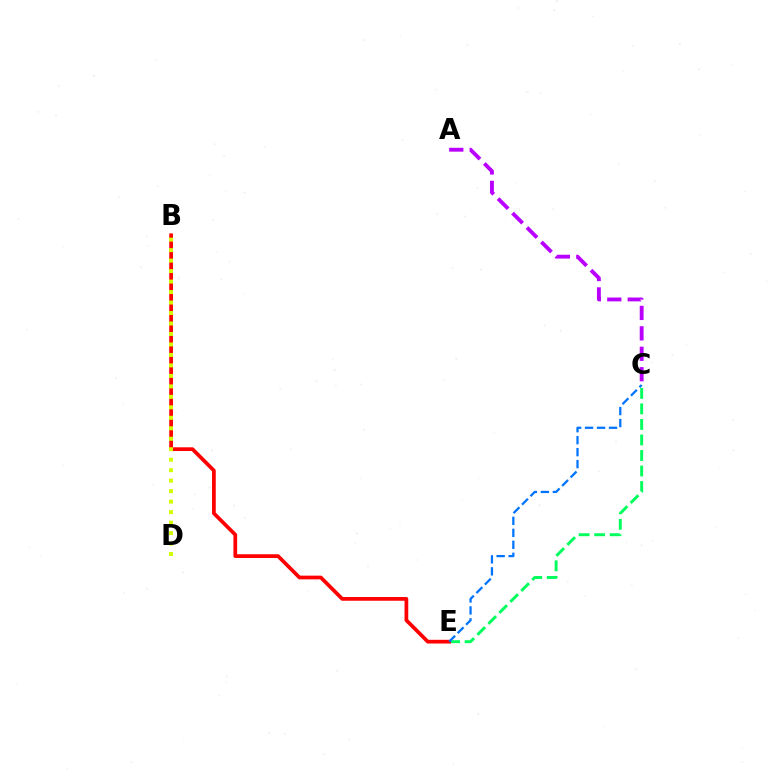{('C', 'E'): [{'color': '#00ff5c', 'line_style': 'dashed', 'thickness': 2.11}, {'color': '#0074ff', 'line_style': 'dashed', 'thickness': 1.63}], ('B', 'E'): [{'color': '#ff0000', 'line_style': 'solid', 'thickness': 2.68}], ('B', 'D'): [{'color': '#d1ff00', 'line_style': 'dotted', 'thickness': 2.85}], ('A', 'C'): [{'color': '#b900ff', 'line_style': 'dashed', 'thickness': 2.77}]}